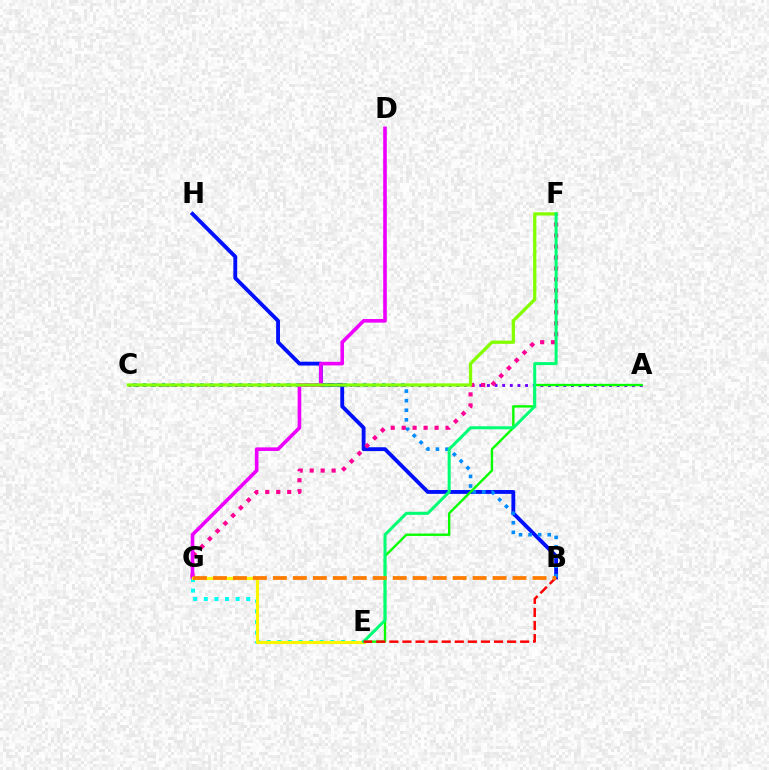{('A', 'C'): [{'color': '#7200ff', 'line_style': 'dotted', 'thickness': 2.07}], ('B', 'H'): [{'color': '#0010ff', 'line_style': 'solid', 'thickness': 2.77}], ('B', 'C'): [{'color': '#008cff', 'line_style': 'dotted', 'thickness': 2.6}], ('A', 'E'): [{'color': '#08ff00', 'line_style': 'solid', 'thickness': 1.71}], ('E', 'G'): [{'color': '#00fff6', 'line_style': 'dotted', 'thickness': 2.88}, {'color': '#fcf500', 'line_style': 'solid', 'thickness': 2.3}], ('F', 'G'): [{'color': '#ff0094', 'line_style': 'dotted', 'thickness': 2.98}], ('D', 'G'): [{'color': '#ee00ff', 'line_style': 'solid', 'thickness': 2.6}], ('C', 'F'): [{'color': '#84ff00', 'line_style': 'solid', 'thickness': 2.36}], ('E', 'F'): [{'color': '#00ff74', 'line_style': 'solid', 'thickness': 2.18}], ('B', 'E'): [{'color': '#ff0000', 'line_style': 'dashed', 'thickness': 1.78}], ('B', 'G'): [{'color': '#ff7c00', 'line_style': 'dashed', 'thickness': 2.71}]}